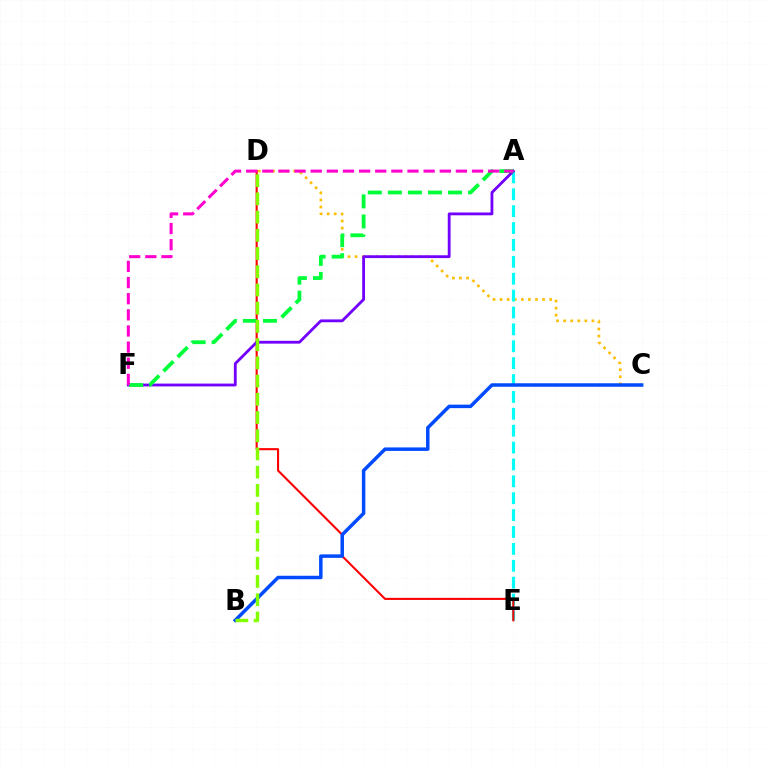{('C', 'D'): [{'color': '#ffbd00', 'line_style': 'dotted', 'thickness': 1.92}], ('A', 'E'): [{'color': '#00fff6', 'line_style': 'dashed', 'thickness': 2.29}], ('D', 'E'): [{'color': '#ff0000', 'line_style': 'solid', 'thickness': 1.51}], ('A', 'F'): [{'color': '#7200ff', 'line_style': 'solid', 'thickness': 2.03}, {'color': '#00ff39', 'line_style': 'dashed', 'thickness': 2.72}, {'color': '#ff00cf', 'line_style': 'dashed', 'thickness': 2.19}], ('B', 'C'): [{'color': '#004bff', 'line_style': 'solid', 'thickness': 2.51}], ('B', 'D'): [{'color': '#84ff00', 'line_style': 'dashed', 'thickness': 2.48}]}